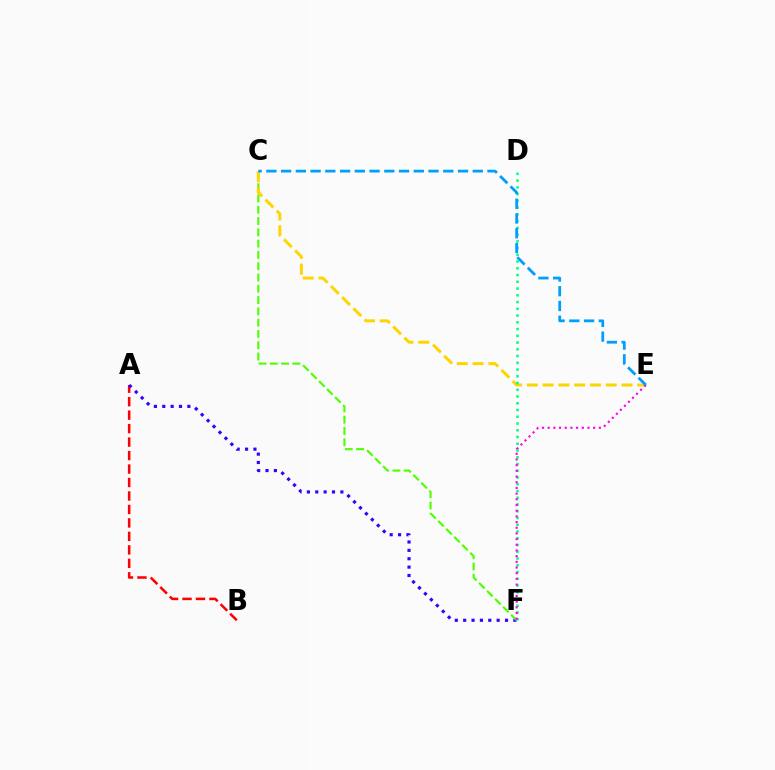{('A', 'B'): [{'color': '#ff0000', 'line_style': 'dashed', 'thickness': 1.83}], ('A', 'F'): [{'color': '#3700ff', 'line_style': 'dotted', 'thickness': 2.27}], ('C', 'F'): [{'color': '#4fff00', 'line_style': 'dashed', 'thickness': 1.53}], ('C', 'E'): [{'color': '#ffd500', 'line_style': 'dashed', 'thickness': 2.14}, {'color': '#009eff', 'line_style': 'dashed', 'thickness': 2.0}], ('D', 'F'): [{'color': '#00ff86', 'line_style': 'dotted', 'thickness': 1.83}], ('E', 'F'): [{'color': '#ff00ed', 'line_style': 'dotted', 'thickness': 1.54}]}